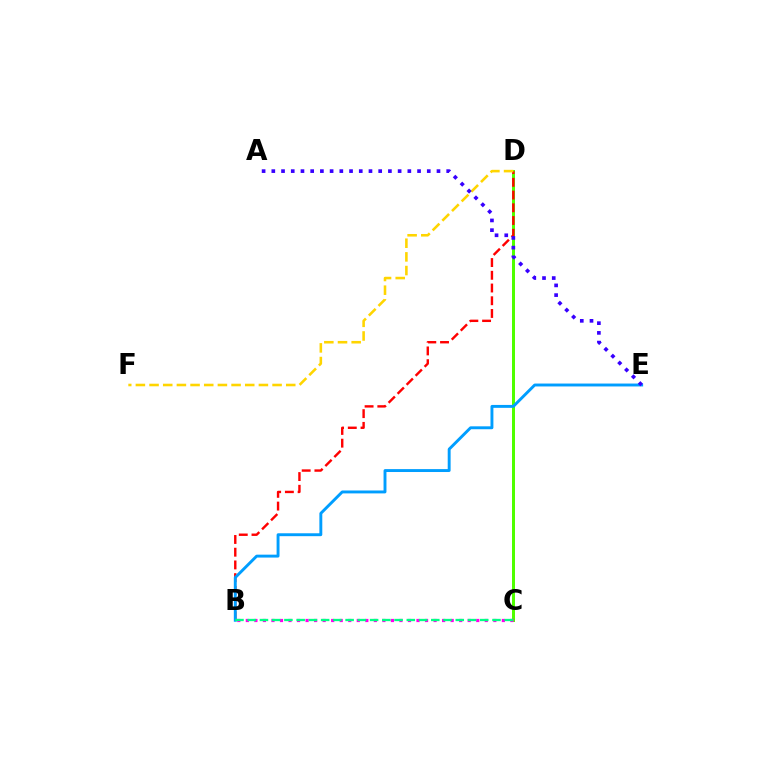{('C', 'D'): [{'color': '#4fff00', 'line_style': 'solid', 'thickness': 2.16}], ('B', 'C'): [{'color': '#ff00ed', 'line_style': 'dotted', 'thickness': 2.32}, {'color': '#00ff86', 'line_style': 'dashed', 'thickness': 1.66}], ('B', 'D'): [{'color': '#ff0000', 'line_style': 'dashed', 'thickness': 1.73}], ('B', 'E'): [{'color': '#009eff', 'line_style': 'solid', 'thickness': 2.09}], ('D', 'F'): [{'color': '#ffd500', 'line_style': 'dashed', 'thickness': 1.86}], ('A', 'E'): [{'color': '#3700ff', 'line_style': 'dotted', 'thickness': 2.64}]}